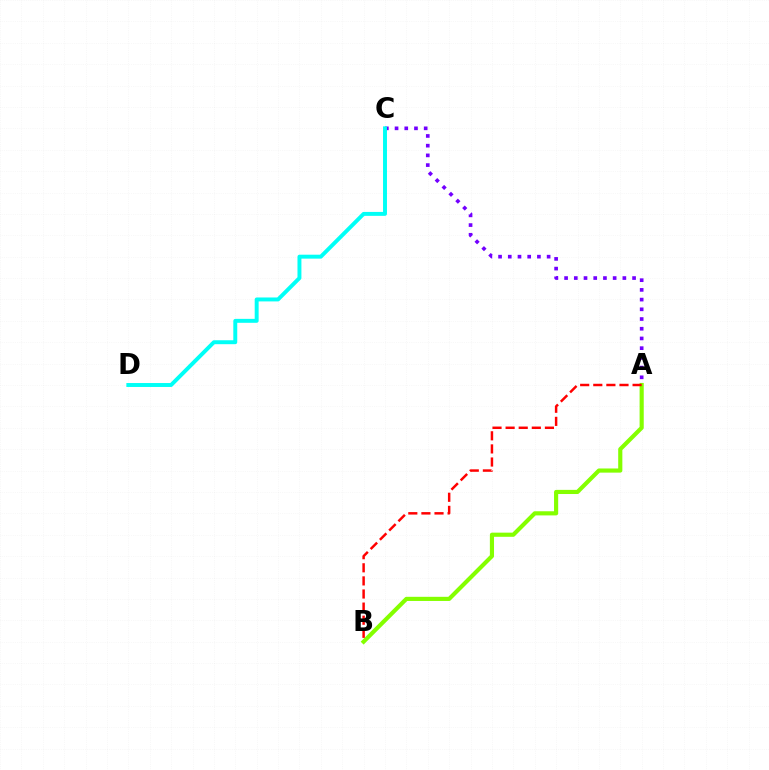{('A', 'B'): [{'color': '#84ff00', 'line_style': 'solid', 'thickness': 2.99}, {'color': '#ff0000', 'line_style': 'dashed', 'thickness': 1.78}], ('A', 'C'): [{'color': '#7200ff', 'line_style': 'dotted', 'thickness': 2.64}], ('C', 'D'): [{'color': '#00fff6', 'line_style': 'solid', 'thickness': 2.83}]}